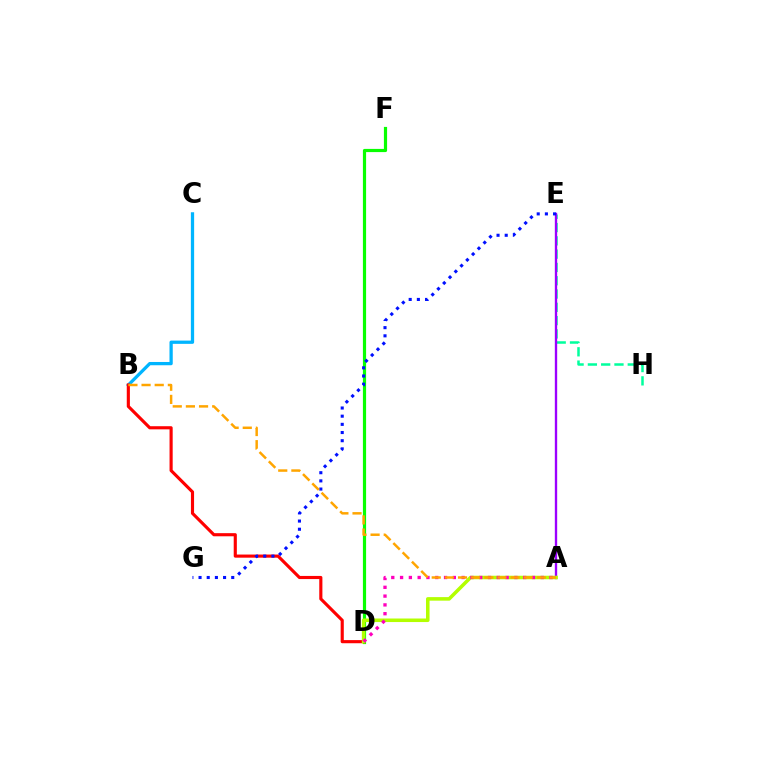{('E', 'H'): [{'color': '#00ff9d', 'line_style': 'dashed', 'thickness': 1.81}], ('A', 'E'): [{'color': '#9b00ff', 'line_style': 'solid', 'thickness': 1.69}], ('B', 'C'): [{'color': '#00b5ff', 'line_style': 'solid', 'thickness': 2.35}], ('D', 'F'): [{'color': '#08ff00', 'line_style': 'solid', 'thickness': 2.3}], ('B', 'D'): [{'color': '#ff0000', 'line_style': 'solid', 'thickness': 2.26}], ('A', 'D'): [{'color': '#b3ff00', 'line_style': 'solid', 'thickness': 2.55}, {'color': '#ff00bd', 'line_style': 'dotted', 'thickness': 2.39}], ('E', 'G'): [{'color': '#0010ff', 'line_style': 'dotted', 'thickness': 2.22}], ('A', 'B'): [{'color': '#ffa500', 'line_style': 'dashed', 'thickness': 1.79}]}